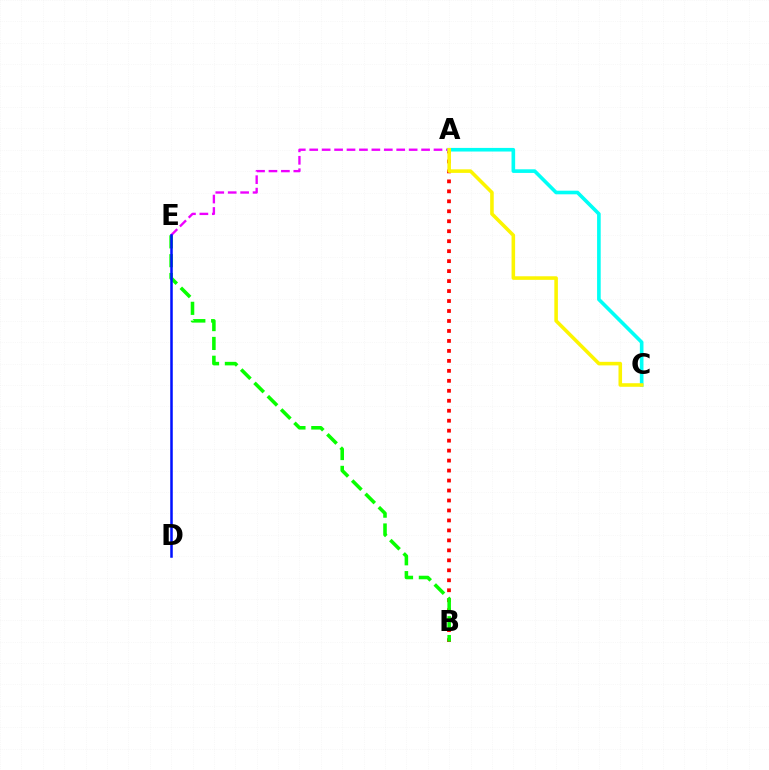{('A', 'B'): [{'color': '#ff0000', 'line_style': 'dotted', 'thickness': 2.71}], ('B', 'E'): [{'color': '#08ff00', 'line_style': 'dashed', 'thickness': 2.56}], ('A', 'E'): [{'color': '#ee00ff', 'line_style': 'dashed', 'thickness': 1.69}], ('A', 'C'): [{'color': '#00fff6', 'line_style': 'solid', 'thickness': 2.61}, {'color': '#fcf500', 'line_style': 'solid', 'thickness': 2.57}], ('D', 'E'): [{'color': '#0010ff', 'line_style': 'solid', 'thickness': 1.81}]}